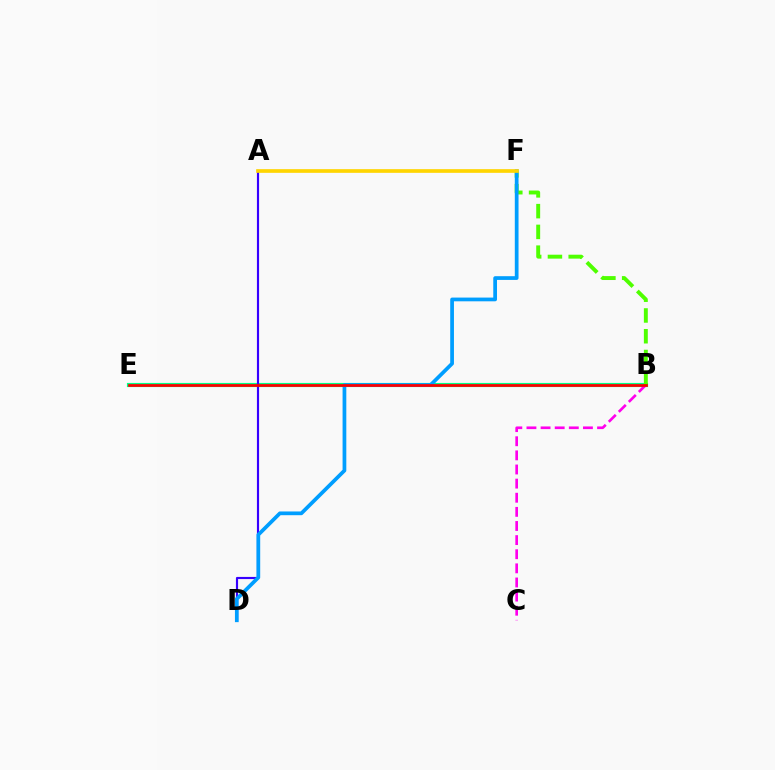{('B', 'E'): [{'color': '#00ff86', 'line_style': 'solid', 'thickness': 2.99}, {'color': '#ff0000', 'line_style': 'solid', 'thickness': 1.95}], ('B', 'F'): [{'color': '#4fff00', 'line_style': 'dashed', 'thickness': 2.82}], ('B', 'C'): [{'color': '#ff00ed', 'line_style': 'dashed', 'thickness': 1.92}], ('A', 'D'): [{'color': '#3700ff', 'line_style': 'solid', 'thickness': 1.55}], ('D', 'F'): [{'color': '#009eff', 'line_style': 'solid', 'thickness': 2.68}], ('A', 'F'): [{'color': '#ffd500', 'line_style': 'solid', 'thickness': 2.64}]}